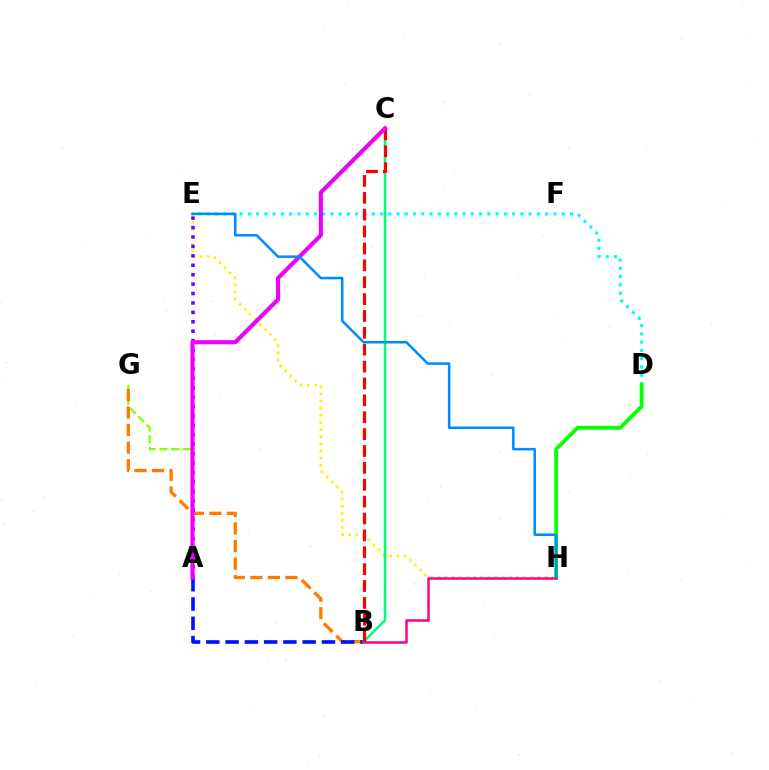{('A', 'G'): [{'color': '#84ff00', 'line_style': 'dashed', 'thickness': 1.6}], ('D', 'E'): [{'color': '#00fff6', 'line_style': 'dotted', 'thickness': 2.24}], ('B', 'G'): [{'color': '#ff7c00', 'line_style': 'dashed', 'thickness': 2.38}], ('A', 'B'): [{'color': '#0010ff', 'line_style': 'dashed', 'thickness': 2.62}], ('D', 'H'): [{'color': '#08ff00', 'line_style': 'solid', 'thickness': 2.72}], ('E', 'H'): [{'color': '#fcf500', 'line_style': 'dotted', 'thickness': 1.94}, {'color': '#008cff', 'line_style': 'solid', 'thickness': 1.82}], ('B', 'H'): [{'color': '#ff0094', 'line_style': 'solid', 'thickness': 1.83}], ('A', 'E'): [{'color': '#7200ff', 'line_style': 'dotted', 'thickness': 2.56}], ('B', 'C'): [{'color': '#00ff74', 'line_style': 'solid', 'thickness': 1.84}, {'color': '#ff0000', 'line_style': 'dashed', 'thickness': 2.29}], ('A', 'C'): [{'color': '#ee00ff', 'line_style': 'solid', 'thickness': 2.99}]}